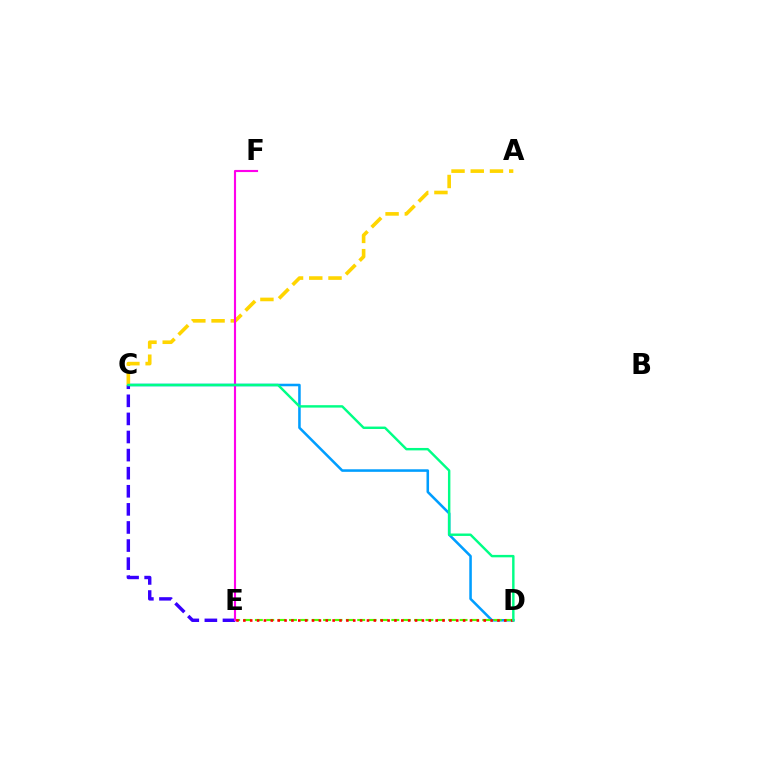{('C', 'D'): [{'color': '#009eff', 'line_style': 'solid', 'thickness': 1.84}, {'color': '#00ff86', 'line_style': 'solid', 'thickness': 1.75}], ('D', 'E'): [{'color': '#4fff00', 'line_style': 'dashed', 'thickness': 1.54}, {'color': '#ff0000', 'line_style': 'dotted', 'thickness': 1.87}], ('A', 'C'): [{'color': '#ffd500', 'line_style': 'dashed', 'thickness': 2.61}], ('C', 'E'): [{'color': '#3700ff', 'line_style': 'dashed', 'thickness': 2.46}], ('E', 'F'): [{'color': '#ff00ed', 'line_style': 'solid', 'thickness': 1.53}]}